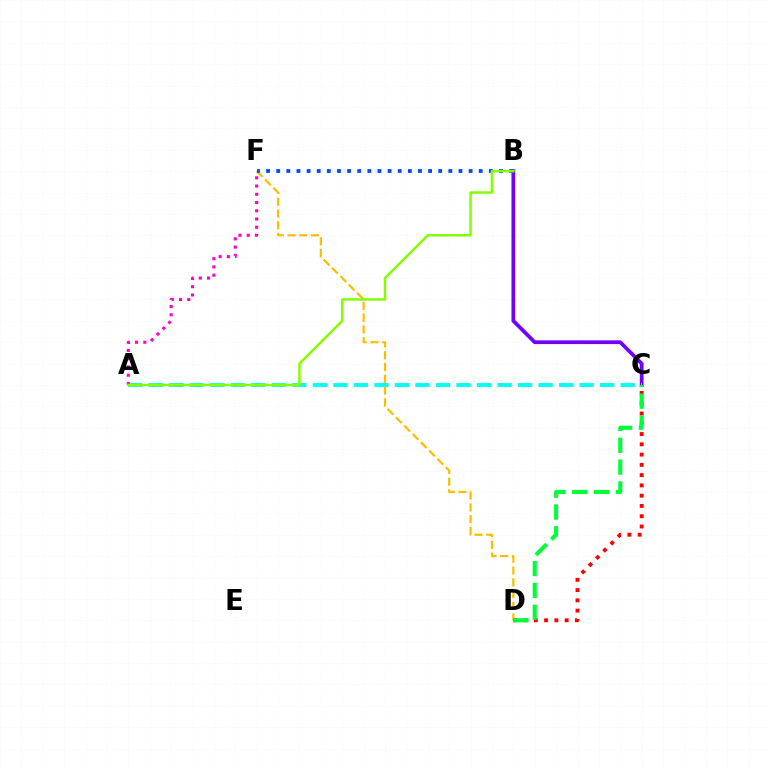{('B', 'C'): [{'color': '#7200ff', 'line_style': 'solid', 'thickness': 2.69}], ('A', 'C'): [{'color': '#00fff6', 'line_style': 'dashed', 'thickness': 2.79}], ('D', 'F'): [{'color': '#ffbd00', 'line_style': 'dashed', 'thickness': 1.6}], ('A', 'F'): [{'color': '#ff00cf', 'line_style': 'dotted', 'thickness': 2.24}], ('C', 'D'): [{'color': '#ff0000', 'line_style': 'dotted', 'thickness': 2.79}, {'color': '#00ff39', 'line_style': 'dashed', 'thickness': 2.96}], ('B', 'F'): [{'color': '#004bff', 'line_style': 'dotted', 'thickness': 2.75}], ('A', 'B'): [{'color': '#84ff00', 'line_style': 'solid', 'thickness': 1.78}]}